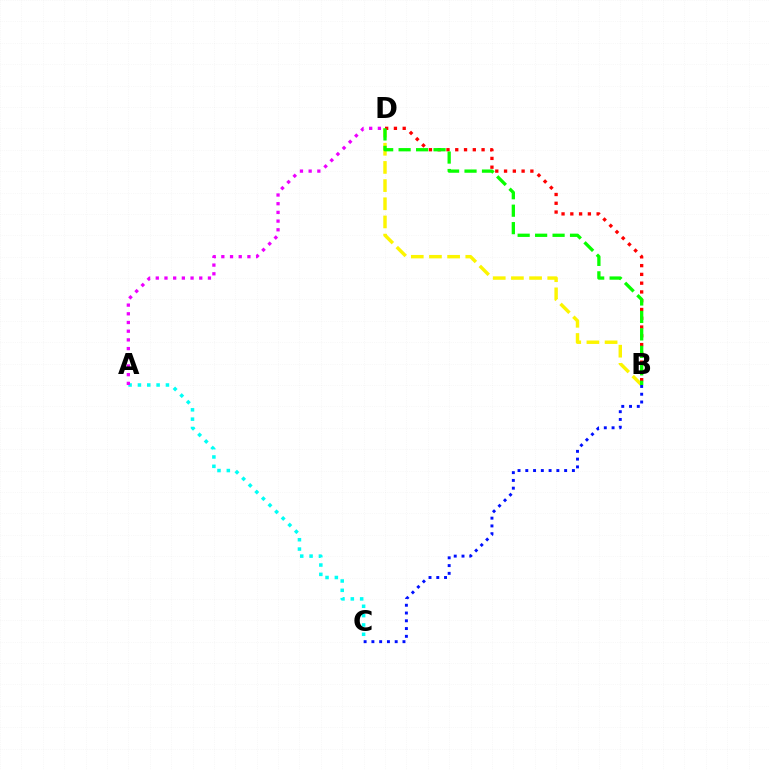{('B', 'D'): [{'color': '#fcf500', 'line_style': 'dashed', 'thickness': 2.47}, {'color': '#ff0000', 'line_style': 'dotted', 'thickness': 2.38}, {'color': '#08ff00', 'line_style': 'dashed', 'thickness': 2.37}], ('A', 'C'): [{'color': '#00fff6', 'line_style': 'dotted', 'thickness': 2.54}], ('A', 'D'): [{'color': '#ee00ff', 'line_style': 'dotted', 'thickness': 2.36}], ('B', 'C'): [{'color': '#0010ff', 'line_style': 'dotted', 'thickness': 2.11}]}